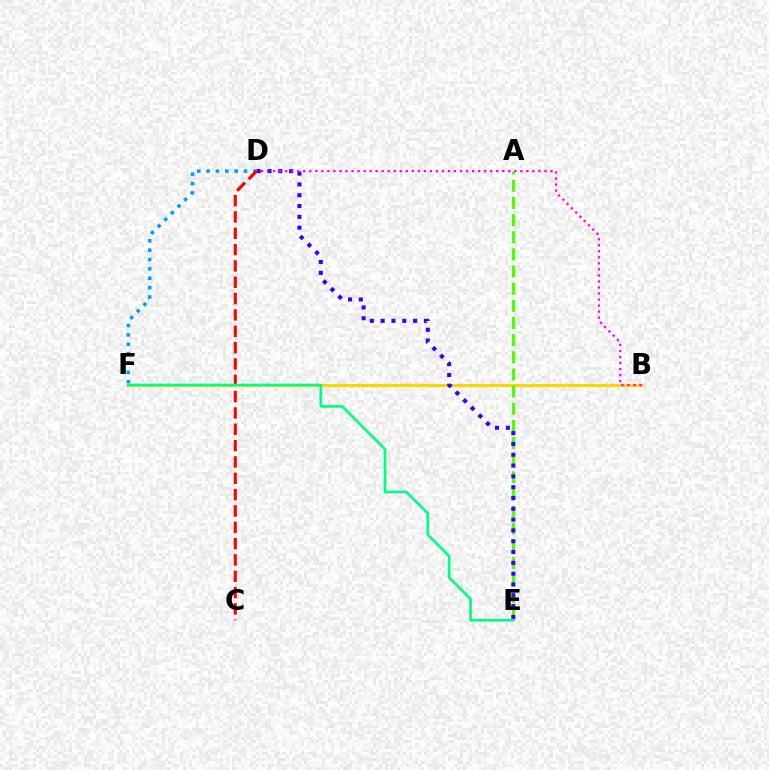{('B', 'F'): [{'color': '#ffd500', 'line_style': 'solid', 'thickness': 2.19}], ('A', 'E'): [{'color': '#4fff00', 'line_style': 'dashed', 'thickness': 2.33}], ('D', 'F'): [{'color': '#009eff', 'line_style': 'dotted', 'thickness': 2.54}], ('C', 'D'): [{'color': '#ff0000', 'line_style': 'dashed', 'thickness': 2.22}], ('E', 'F'): [{'color': '#00ff86', 'line_style': 'solid', 'thickness': 1.93}], ('D', 'E'): [{'color': '#3700ff', 'line_style': 'dotted', 'thickness': 2.94}], ('B', 'D'): [{'color': '#ff00ed', 'line_style': 'dotted', 'thickness': 1.64}]}